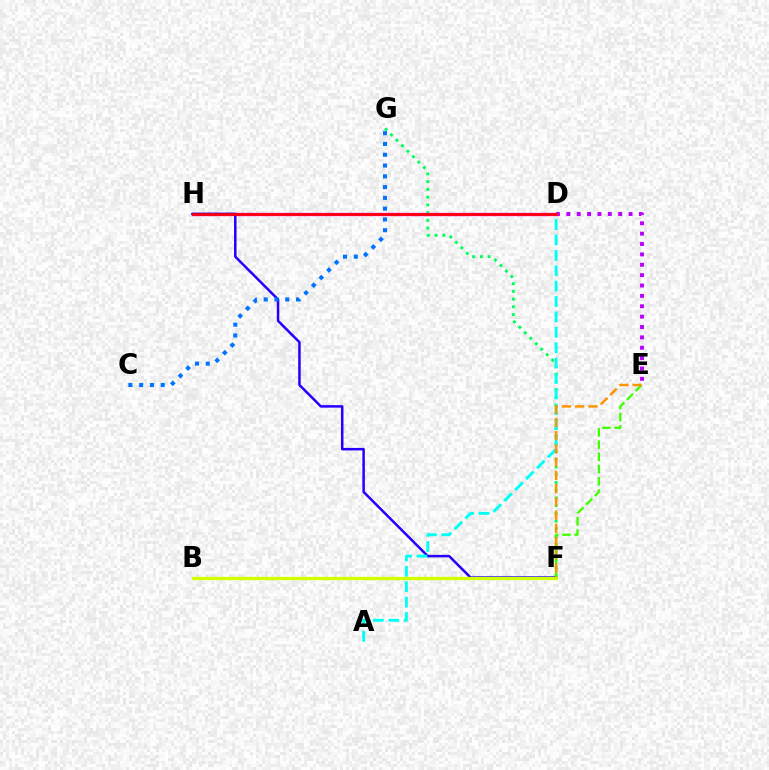{('F', 'G'): [{'color': '#00ff5c', 'line_style': 'dotted', 'thickness': 2.1}], ('D', 'E'): [{'color': '#b900ff', 'line_style': 'dotted', 'thickness': 2.82}], ('D', 'H'): [{'color': '#ff00ac', 'line_style': 'solid', 'thickness': 2.38}, {'color': '#ff0000', 'line_style': 'solid', 'thickness': 1.84}], ('F', 'H'): [{'color': '#2500ff', 'line_style': 'solid', 'thickness': 1.8}], ('A', 'D'): [{'color': '#00fff6', 'line_style': 'dashed', 'thickness': 2.09}], ('E', 'F'): [{'color': '#3dff00', 'line_style': 'dashed', 'thickness': 1.66}, {'color': '#ff9400', 'line_style': 'dashed', 'thickness': 1.8}], ('B', 'F'): [{'color': '#d1ff00', 'line_style': 'solid', 'thickness': 2.37}], ('C', 'G'): [{'color': '#0074ff', 'line_style': 'dotted', 'thickness': 2.93}]}